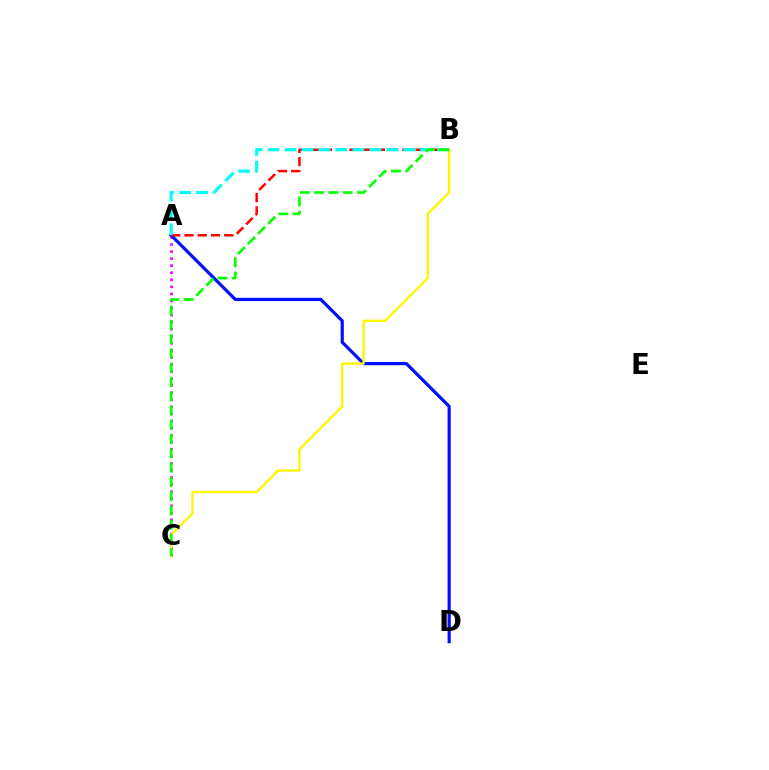{('A', 'C'): [{'color': '#ee00ff', 'line_style': 'dotted', 'thickness': 1.92}], ('A', 'D'): [{'color': '#0010ff', 'line_style': 'solid', 'thickness': 2.31}], ('A', 'B'): [{'color': '#ff0000', 'line_style': 'dashed', 'thickness': 1.8}, {'color': '#00fff6', 'line_style': 'dashed', 'thickness': 2.3}], ('B', 'C'): [{'color': '#fcf500', 'line_style': 'solid', 'thickness': 1.67}, {'color': '#08ff00', 'line_style': 'dashed', 'thickness': 1.94}]}